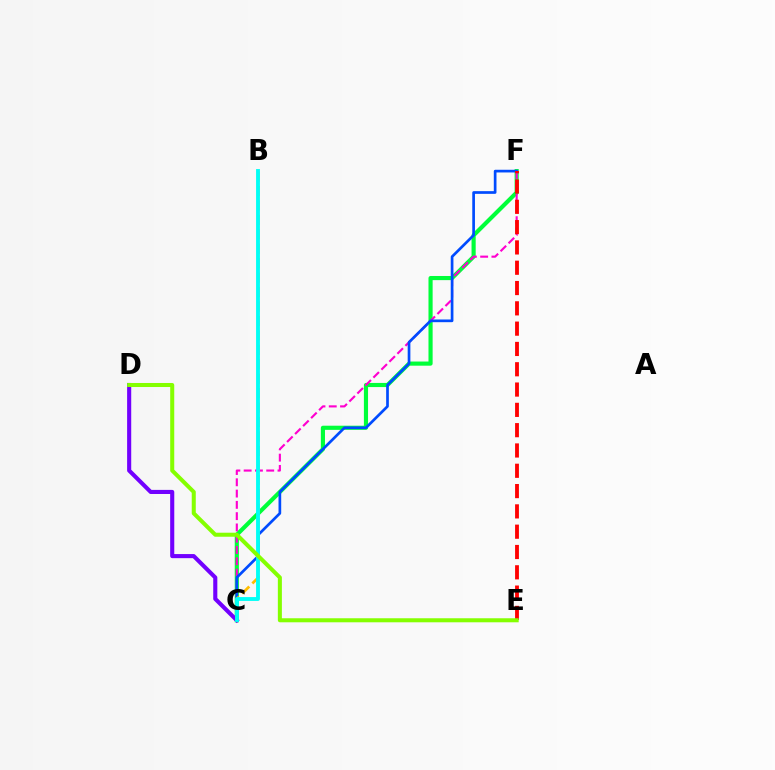{('C', 'F'): [{'color': '#00ff39', 'line_style': 'solid', 'thickness': 2.98}, {'color': '#ff00cf', 'line_style': 'dashed', 'thickness': 1.53}, {'color': '#004bff', 'line_style': 'solid', 'thickness': 1.94}], ('C', 'D'): [{'color': '#7200ff', 'line_style': 'solid', 'thickness': 2.95}], ('B', 'C'): [{'color': '#ffbd00', 'line_style': 'dashed', 'thickness': 1.96}, {'color': '#00fff6', 'line_style': 'solid', 'thickness': 2.77}], ('E', 'F'): [{'color': '#ff0000', 'line_style': 'dashed', 'thickness': 2.76}], ('D', 'E'): [{'color': '#84ff00', 'line_style': 'solid', 'thickness': 2.9}]}